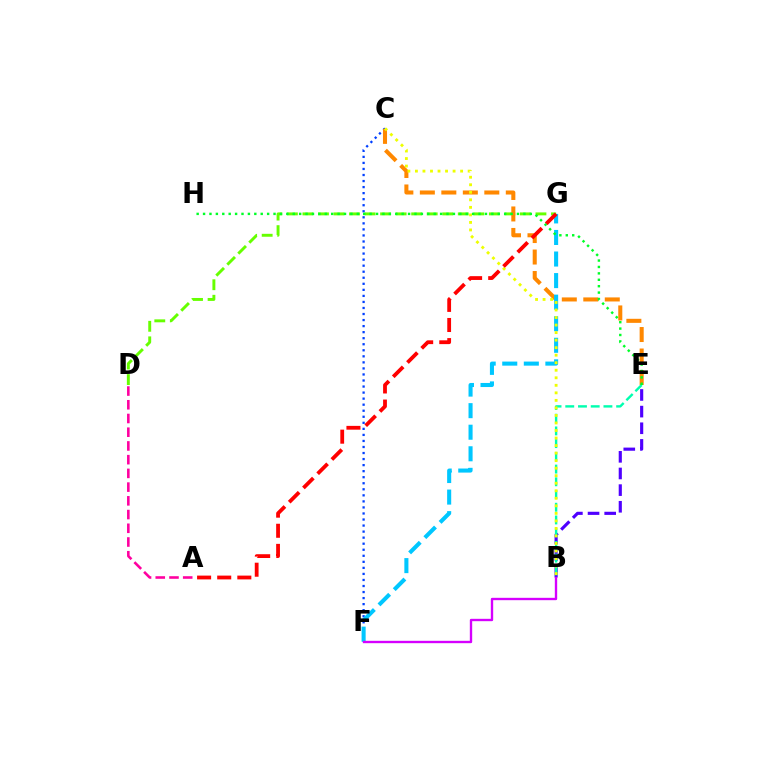{('A', 'D'): [{'color': '#ff00a0', 'line_style': 'dashed', 'thickness': 1.86}], ('C', 'F'): [{'color': '#003fff', 'line_style': 'dotted', 'thickness': 1.64}], ('D', 'G'): [{'color': '#66ff00', 'line_style': 'dashed', 'thickness': 2.11}], ('C', 'E'): [{'color': '#ff8800', 'line_style': 'dashed', 'thickness': 2.92}], ('F', 'G'): [{'color': '#00c7ff', 'line_style': 'dashed', 'thickness': 2.93}], ('B', 'E'): [{'color': '#4f00ff', 'line_style': 'dashed', 'thickness': 2.26}, {'color': '#00ffaf', 'line_style': 'dashed', 'thickness': 1.73}], ('B', 'C'): [{'color': '#eeff00', 'line_style': 'dotted', 'thickness': 2.05}], ('A', 'G'): [{'color': '#ff0000', 'line_style': 'dashed', 'thickness': 2.73}], ('E', 'H'): [{'color': '#00ff27', 'line_style': 'dotted', 'thickness': 1.74}], ('B', 'F'): [{'color': '#d600ff', 'line_style': 'solid', 'thickness': 1.7}]}